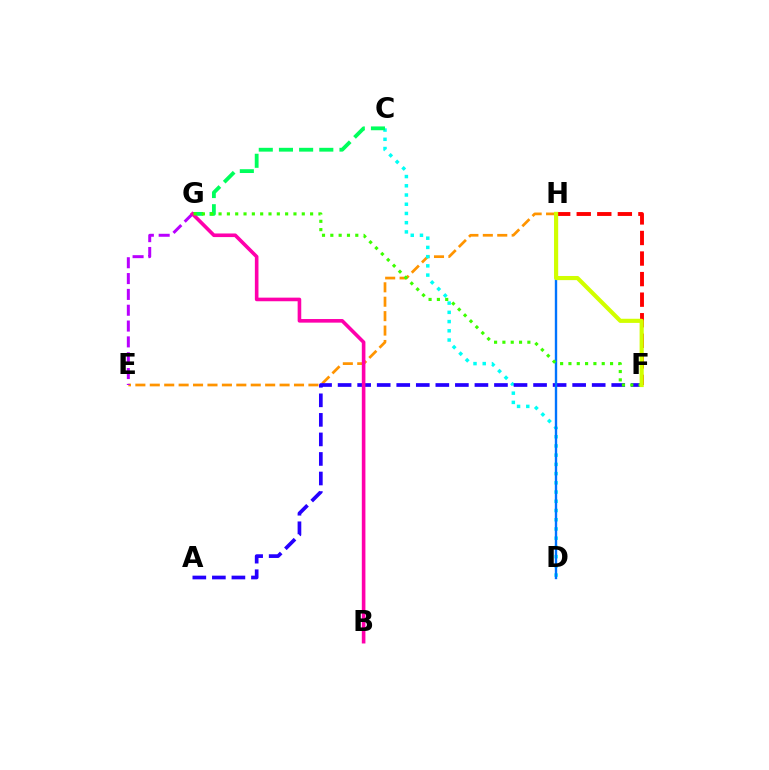{('E', 'H'): [{'color': '#ff9400', 'line_style': 'dashed', 'thickness': 1.96}], ('E', 'G'): [{'color': '#b900ff', 'line_style': 'dashed', 'thickness': 2.15}], ('C', 'D'): [{'color': '#00fff6', 'line_style': 'dotted', 'thickness': 2.51}], ('F', 'H'): [{'color': '#ff0000', 'line_style': 'dashed', 'thickness': 2.79}, {'color': '#d1ff00', 'line_style': 'solid', 'thickness': 2.98}], ('A', 'F'): [{'color': '#2500ff', 'line_style': 'dashed', 'thickness': 2.66}], ('C', 'G'): [{'color': '#00ff5c', 'line_style': 'dashed', 'thickness': 2.74}], ('B', 'G'): [{'color': '#ff00ac', 'line_style': 'solid', 'thickness': 2.6}], ('D', 'H'): [{'color': '#0074ff', 'line_style': 'solid', 'thickness': 1.71}], ('F', 'G'): [{'color': '#3dff00', 'line_style': 'dotted', 'thickness': 2.26}]}